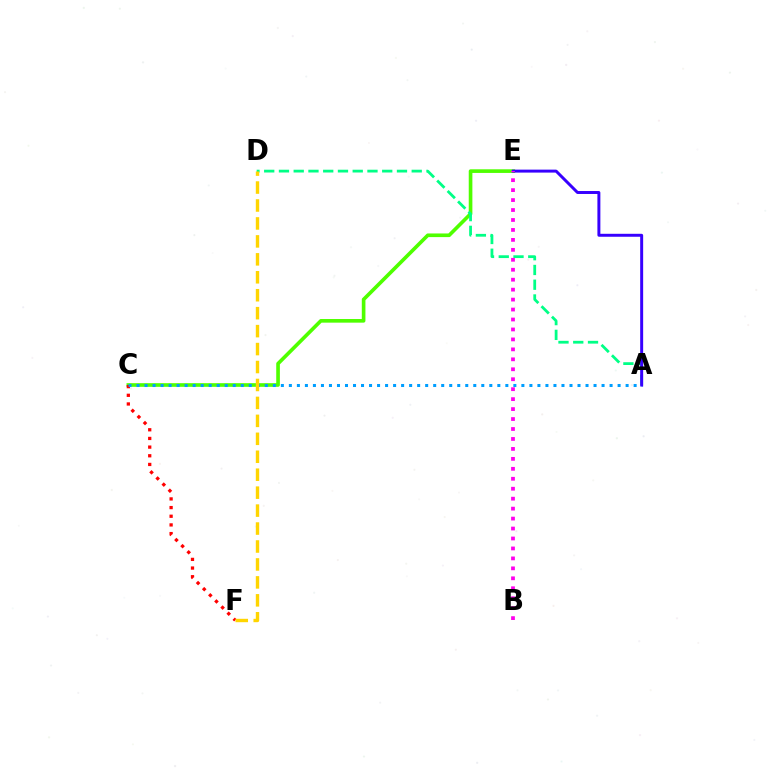{('C', 'E'): [{'color': '#4fff00', 'line_style': 'solid', 'thickness': 2.62}], ('C', 'F'): [{'color': '#ff0000', 'line_style': 'dotted', 'thickness': 2.35}], ('A', 'D'): [{'color': '#00ff86', 'line_style': 'dashed', 'thickness': 2.0}], ('A', 'C'): [{'color': '#009eff', 'line_style': 'dotted', 'thickness': 2.18}], ('A', 'E'): [{'color': '#3700ff', 'line_style': 'solid', 'thickness': 2.13}], ('D', 'F'): [{'color': '#ffd500', 'line_style': 'dashed', 'thickness': 2.44}], ('B', 'E'): [{'color': '#ff00ed', 'line_style': 'dotted', 'thickness': 2.7}]}